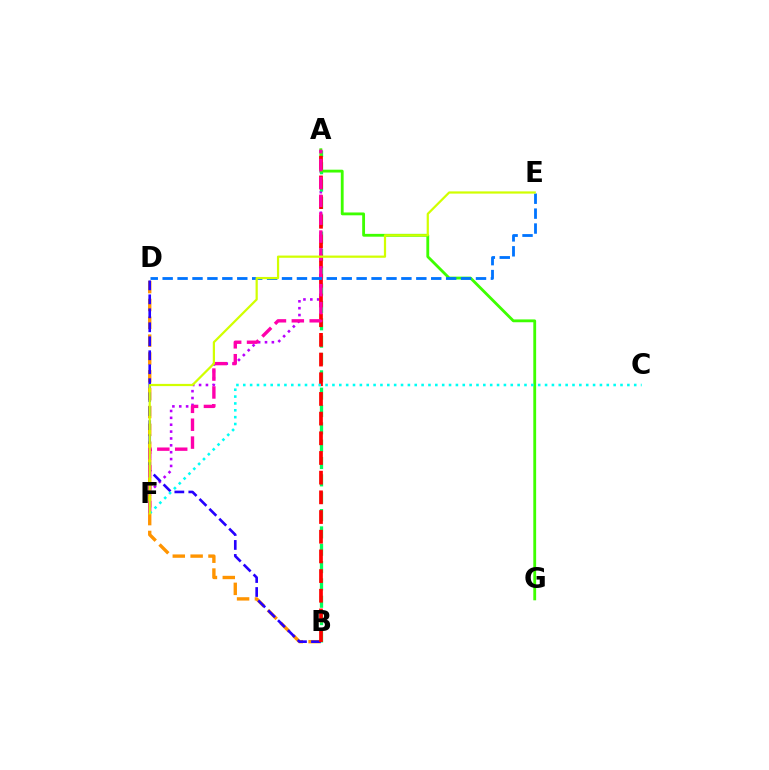{('A', 'F'): [{'color': '#b900ff', 'line_style': 'dotted', 'thickness': 1.87}, {'color': '#ff00ac', 'line_style': 'dashed', 'thickness': 2.43}], ('A', 'B'): [{'color': '#00ff5c', 'line_style': 'dashed', 'thickness': 2.36}, {'color': '#ff0000', 'line_style': 'dashed', 'thickness': 2.67}], ('A', 'G'): [{'color': '#3dff00', 'line_style': 'solid', 'thickness': 2.04}], ('B', 'D'): [{'color': '#ff9400', 'line_style': 'dashed', 'thickness': 2.42}, {'color': '#2500ff', 'line_style': 'dashed', 'thickness': 1.9}], ('C', 'F'): [{'color': '#00fff6', 'line_style': 'dotted', 'thickness': 1.86}], ('D', 'E'): [{'color': '#0074ff', 'line_style': 'dashed', 'thickness': 2.03}], ('E', 'F'): [{'color': '#d1ff00', 'line_style': 'solid', 'thickness': 1.6}]}